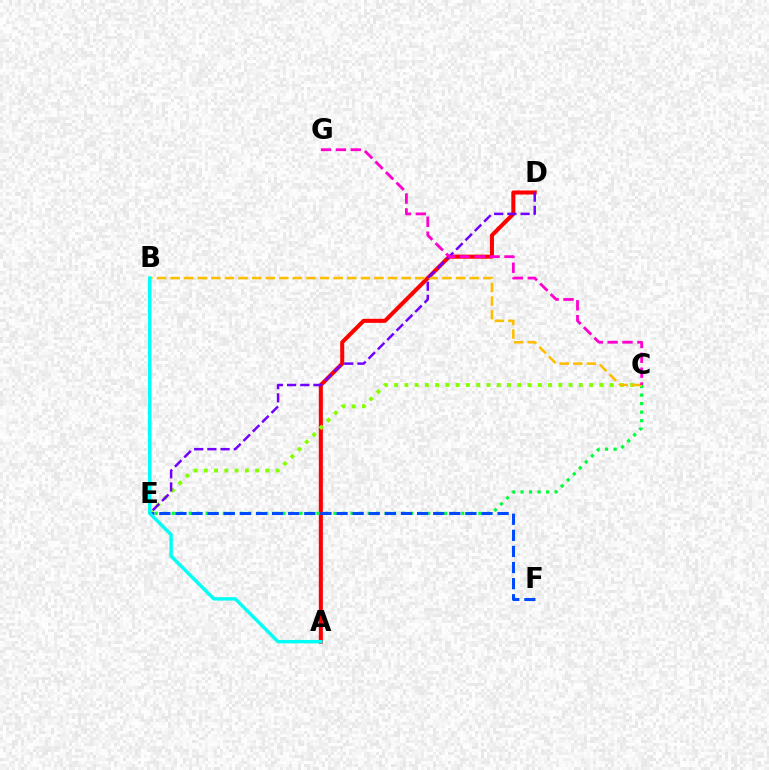{('A', 'D'): [{'color': '#ff0000', 'line_style': 'solid', 'thickness': 2.91}], ('C', 'E'): [{'color': '#00ff39', 'line_style': 'dotted', 'thickness': 2.31}, {'color': '#84ff00', 'line_style': 'dotted', 'thickness': 2.79}], ('B', 'C'): [{'color': '#ffbd00', 'line_style': 'dashed', 'thickness': 1.85}], ('E', 'F'): [{'color': '#004bff', 'line_style': 'dashed', 'thickness': 2.19}], ('A', 'B'): [{'color': '#00fff6', 'line_style': 'solid', 'thickness': 2.46}], ('D', 'E'): [{'color': '#7200ff', 'line_style': 'dashed', 'thickness': 1.79}], ('C', 'G'): [{'color': '#ff00cf', 'line_style': 'dashed', 'thickness': 2.02}]}